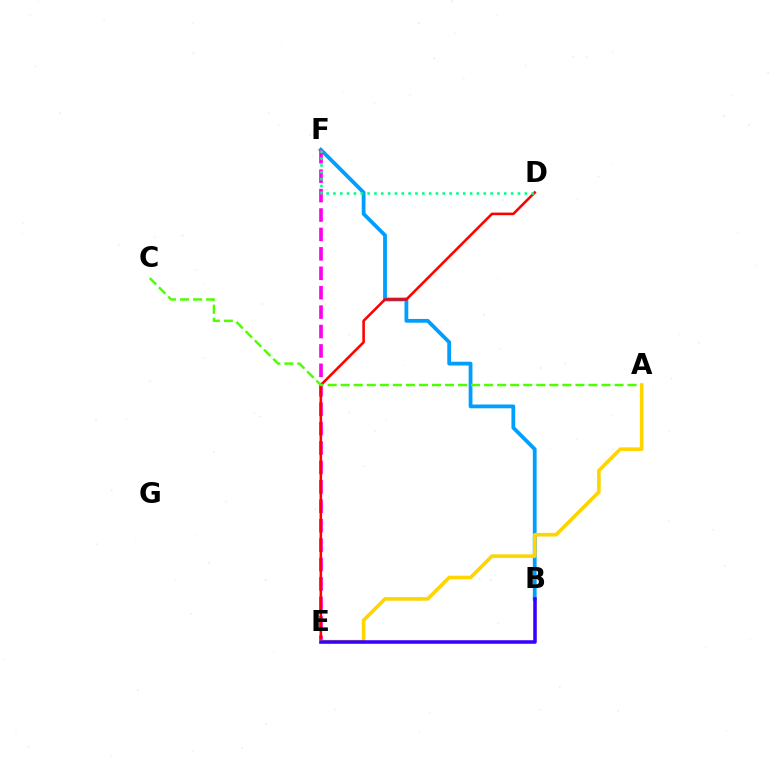{('B', 'F'): [{'color': '#009eff', 'line_style': 'solid', 'thickness': 2.73}], ('E', 'F'): [{'color': '#ff00ed', 'line_style': 'dashed', 'thickness': 2.64}], ('D', 'E'): [{'color': '#ff0000', 'line_style': 'solid', 'thickness': 1.85}], ('A', 'C'): [{'color': '#4fff00', 'line_style': 'dashed', 'thickness': 1.77}], ('A', 'E'): [{'color': '#ffd500', 'line_style': 'solid', 'thickness': 2.61}], ('D', 'F'): [{'color': '#00ff86', 'line_style': 'dotted', 'thickness': 1.86}], ('B', 'E'): [{'color': '#3700ff', 'line_style': 'solid', 'thickness': 2.54}]}